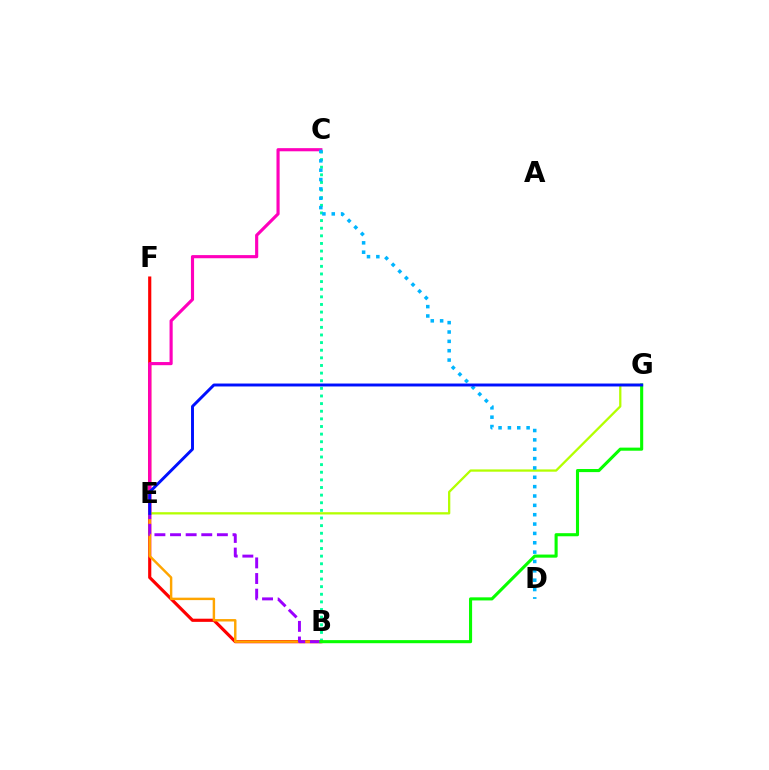{('B', 'C'): [{'color': '#00ff9d', 'line_style': 'dotted', 'thickness': 2.07}], ('B', 'F'): [{'color': '#ff0000', 'line_style': 'solid', 'thickness': 2.28}], ('E', 'G'): [{'color': '#b3ff00', 'line_style': 'solid', 'thickness': 1.64}, {'color': '#0010ff', 'line_style': 'solid', 'thickness': 2.11}], ('C', 'E'): [{'color': '#ff00bd', 'line_style': 'solid', 'thickness': 2.26}], ('B', 'E'): [{'color': '#ffa500', 'line_style': 'solid', 'thickness': 1.76}, {'color': '#9b00ff', 'line_style': 'dashed', 'thickness': 2.12}], ('B', 'G'): [{'color': '#08ff00', 'line_style': 'solid', 'thickness': 2.23}], ('C', 'D'): [{'color': '#00b5ff', 'line_style': 'dotted', 'thickness': 2.54}]}